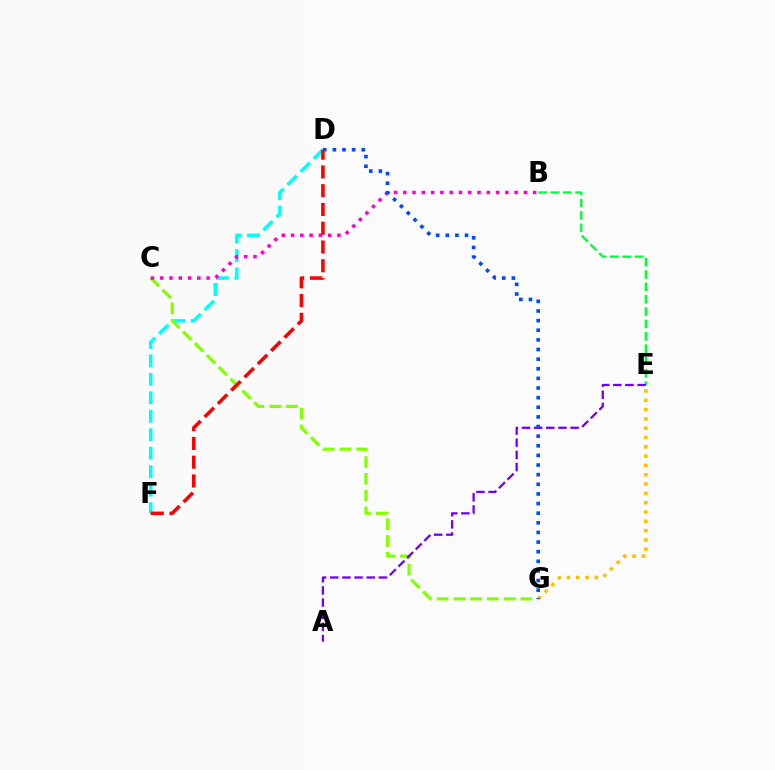{('D', 'F'): [{'color': '#00fff6', 'line_style': 'dashed', 'thickness': 2.51}, {'color': '#ff0000', 'line_style': 'dashed', 'thickness': 2.55}], ('C', 'G'): [{'color': '#84ff00', 'line_style': 'dashed', 'thickness': 2.27}], ('B', 'E'): [{'color': '#00ff39', 'line_style': 'dashed', 'thickness': 1.68}], ('A', 'E'): [{'color': '#7200ff', 'line_style': 'dashed', 'thickness': 1.65}], ('B', 'C'): [{'color': '#ff00cf', 'line_style': 'dotted', 'thickness': 2.52}], ('E', 'G'): [{'color': '#ffbd00', 'line_style': 'dotted', 'thickness': 2.53}], ('D', 'G'): [{'color': '#004bff', 'line_style': 'dotted', 'thickness': 2.62}]}